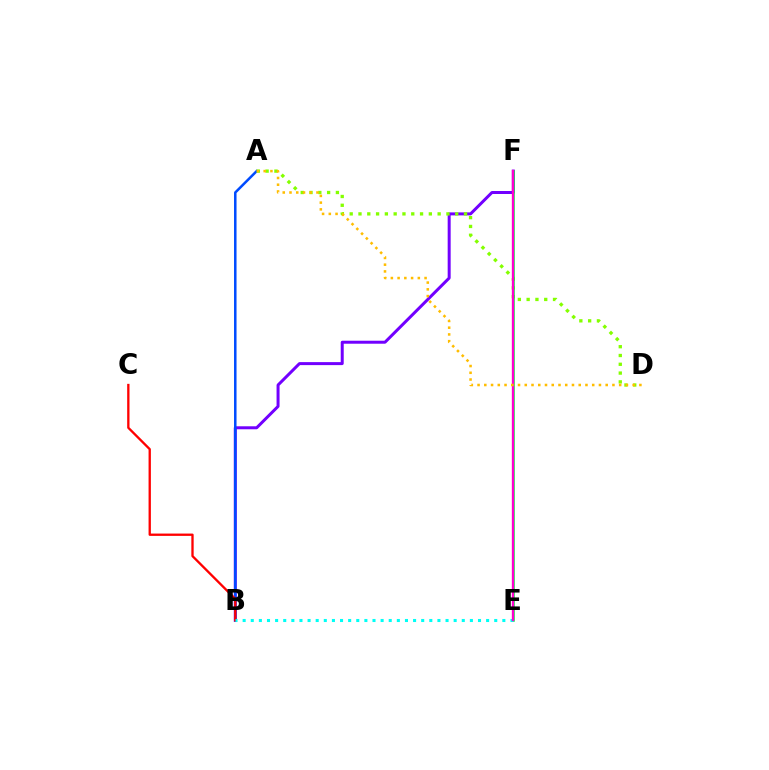{('B', 'F'): [{'color': '#7200ff', 'line_style': 'solid', 'thickness': 2.15}], ('A', 'B'): [{'color': '#004bff', 'line_style': 'solid', 'thickness': 1.81}], ('A', 'D'): [{'color': '#84ff00', 'line_style': 'dotted', 'thickness': 2.39}, {'color': '#ffbd00', 'line_style': 'dotted', 'thickness': 1.83}], ('E', 'F'): [{'color': '#00ff39', 'line_style': 'solid', 'thickness': 1.81}, {'color': '#ff00cf', 'line_style': 'solid', 'thickness': 1.68}], ('B', 'C'): [{'color': '#ff0000', 'line_style': 'solid', 'thickness': 1.67}], ('B', 'E'): [{'color': '#00fff6', 'line_style': 'dotted', 'thickness': 2.21}]}